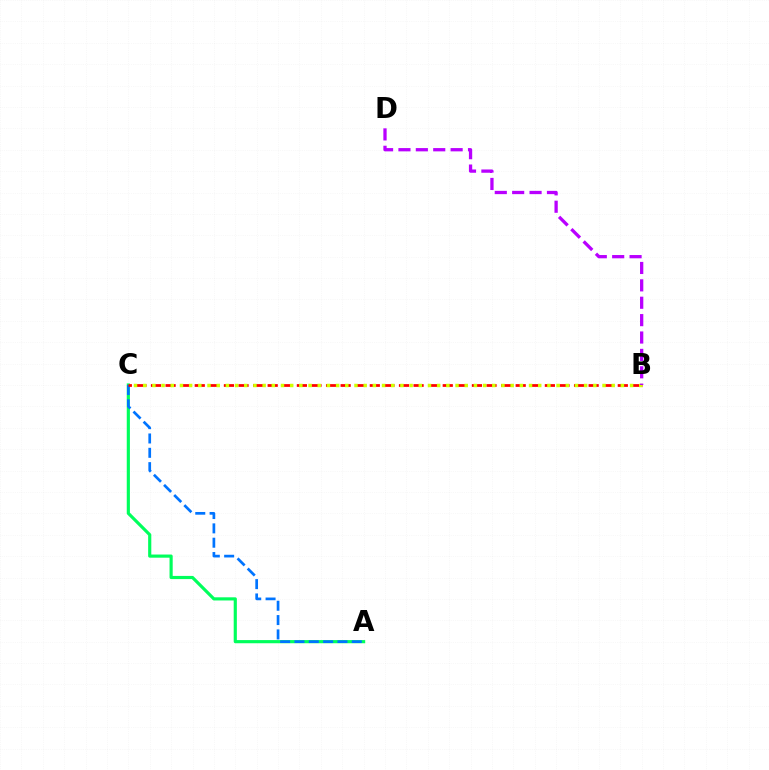{('A', 'C'): [{'color': '#00ff5c', 'line_style': 'solid', 'thickness': 2.28}, {'color': '#0074ff', 'line_style': 'dashed', 'thickness': 1.95}], ('B', 'C'): [{'color': '#ff0000', 'line_style': 'dashed', 'thickness': 1.98}, {'color': '#d1ff00', 'line_style': 'dotted', 'thickness': 2.5}], ('B', 'D'): [{'color': '#b900ff', 'line_style': 'dashed', 'thickness': 2.36}]}